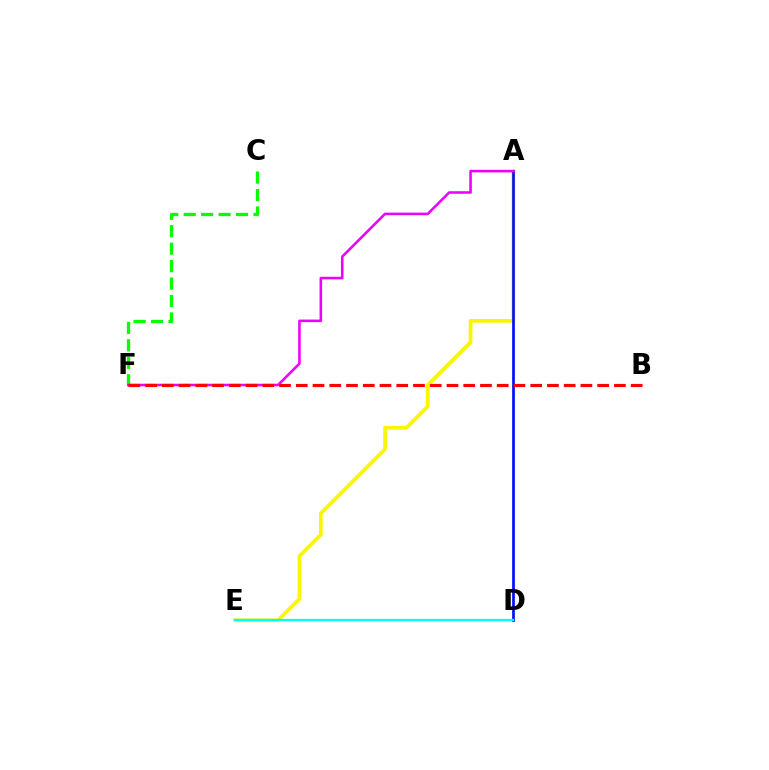{('A', 'E'): [{'color': '#fcf500', 'line_style': 'solid', 'thickness': 2.69}], ('C', 'F'): [{'color': '#08ff00', 'line_style': 'dashed', 'thickness': 2.37}], ('A', 'D'): [{'color': '#0010ff', 'line_style': 'solid', 'thickness': 1.96}], ('A', 'F'): [{'color': '#ee00ff', 'line_style': 'solid', 'thickness': 1.85}], ('D', 'E'): [{'color': '#00fff6', 'line_style': 'solid', 'thickness': 1.61}], ('B', 'F'): [{'color': '#ff0000', 'line_style': 'dashed', 'thickness': 2.27}]}